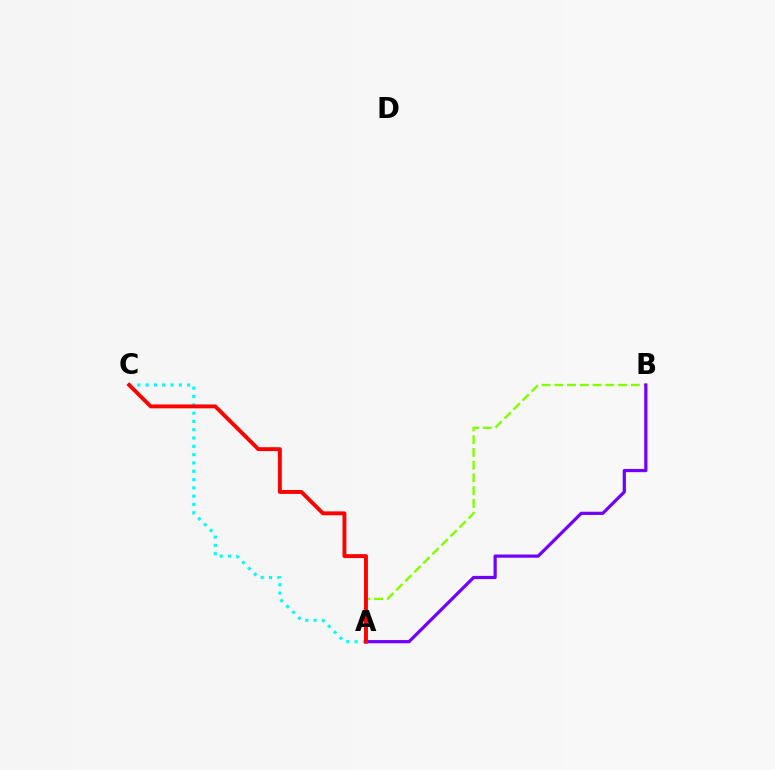{('A', 'B'): [{'color': '#84ff00', 'line_style': 'dashed', 'thickness': 1.73}, {'color': '#7200ff', 'line_style': 'solid', 'thickness': 2.32}], ('A', 'C'): [{'color': '#00fff6', 'line_style': 'dotted', 'thickness': 2.26}, {'color': '#ff0000', 'line_style': 'solid', 'thickness': 2.81}]}